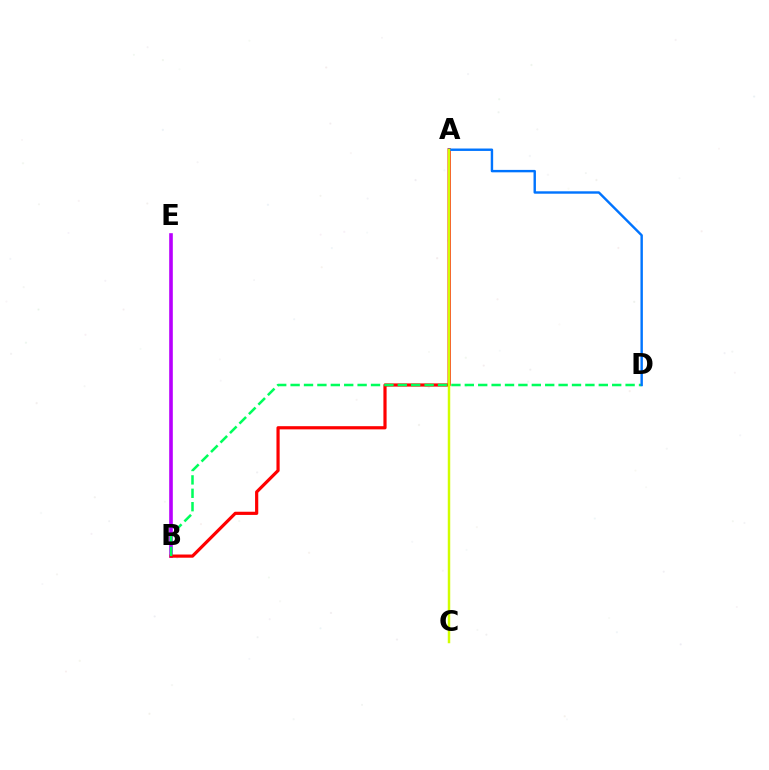{('B', 'E'): [{'color': '#b900ff', 'line_style': 'solid', 'thickness': 2.61}], ('A', 'B'): [{'color': '#ff0000', 'line_style': 'solid', 'thickness': 2.3}], ('B', 'D'): [{'color': '#00ff5c', 'line_style': 'dashed', 'thickness': 1.82}], ('A', 'D'): [{'color': '#0074ff', 'line_style': 'solid', 'thickness': 1.74}], ('A', 'C'): [{'color': '#d1ff00', 'line_style': 'solid', 'thickness': 1.78}]}